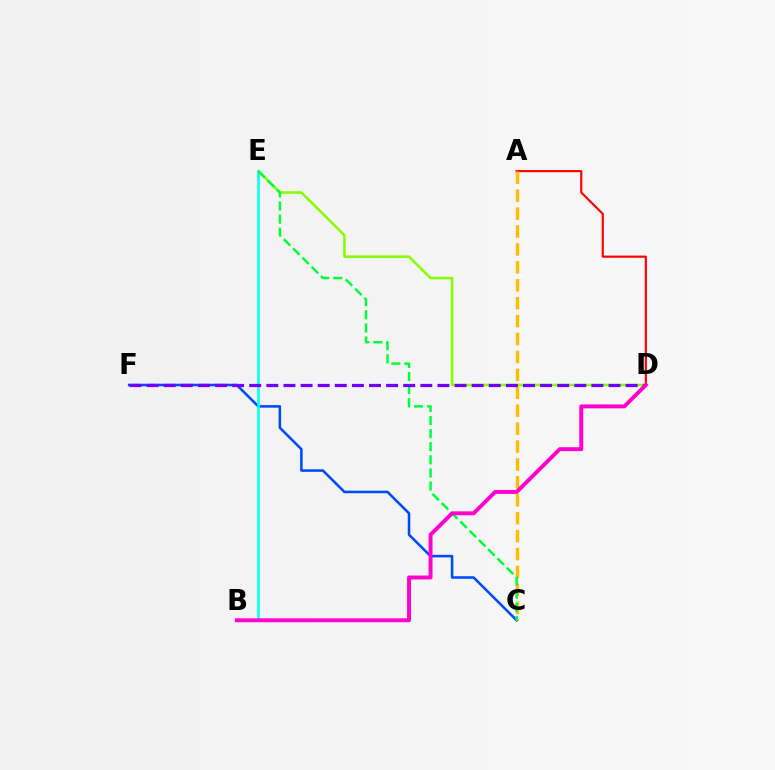{('D', 'E'): [{'color': '#84ff00', 'line_style': 'solid', 'thickness': 1.83}], ('A', 'D'): [{'color': '#ff0000', 'line_style': 'solid', 'thickness': 1.55}], ('C', 'F'): [{'color': '#004bff', 'line_style': 'solid', 'thickness': 1.84}], ('B', 'E'): [{'color': '#00fff6', 'line_style': 'solid', 'thickness': 1.88}], ('A', 'C'): [{'color': '#ffbd00', 'line_style': 'dashed', 'thickness': 2.43}], ('C', 'E'): [{'color': '#00ff39', 'line_style': 'dashed', 'thickness': 1.78}], ('D', 'F'): [{'color': '#7200ff', 'line_style': 'dashed', 'thickness': 2.32}], ('B', 'D'): [{'color': '#ff00cf', 'line_style': 'solid', 'thickness': 2.83}]}